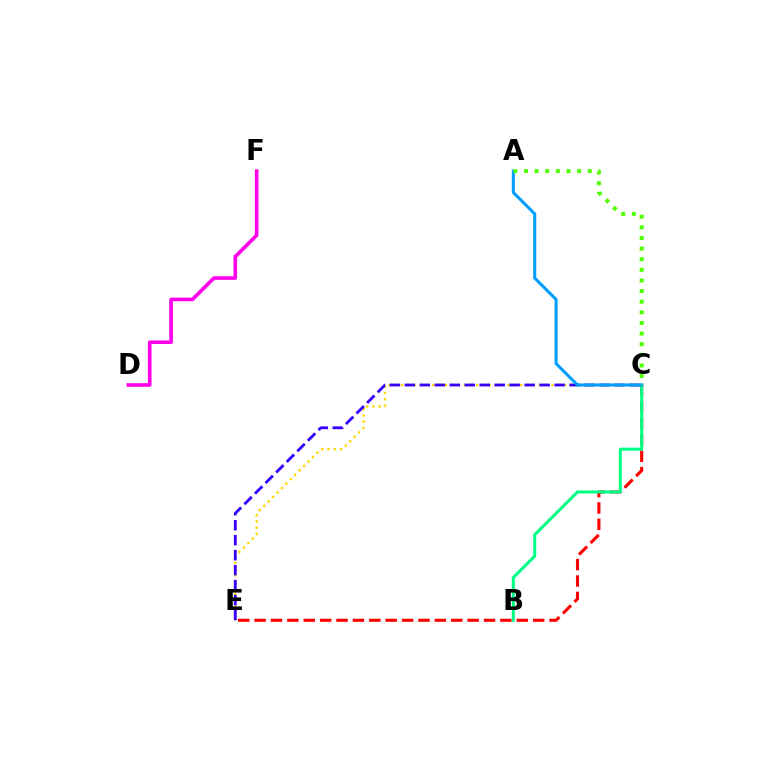{('C', 'E'): [{'color': '#ffd500', 'line_style': 'dotted', 'thickness': 1.7}, {'color': '#3700ff', 'line_style': 'dashed', 'thickness': 2.03}, {'color': '#ff0000', 'line_style': 'dashed', 'thickness': 2.23}], ('B', 'C'): [{'color': '#00ff86', 'line_style': 'solid', 'thickness': 2.21}], ('A', 'C'): [{'color': '#009eff', 'line_style': 'solid', 'thickness': 2.2}, {'color': '#4fff00', 'line_style': 'dotted', 'thickness': 2.89}], ('D', 'F'): [{'color': '#ff00ed', 'line_style': 'solid', 'thickness': 2.6}]}